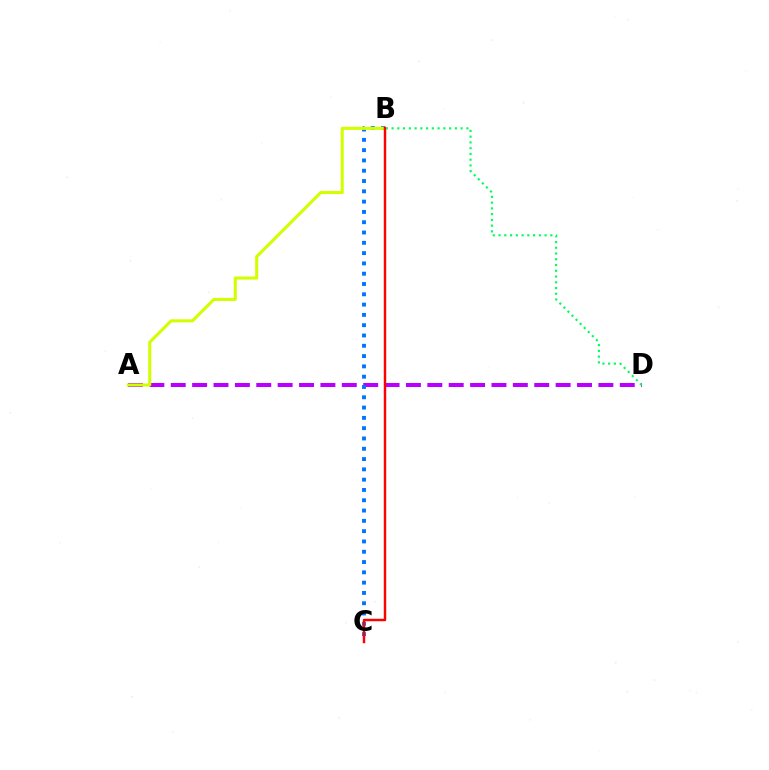{('A', 'D'): [{'color': '#b900ff', 'line_style': 'dashed', 'thickness': 2.9}], ('B', 'D'): [{'color': '#00ff5c', 'line_style': 'dotted', 'thickness': 1.56}], ('B', 'C'): [{'color': '#0074ff', 'line_style': 'dotted', 'thickness': 2.8}, {'color': '#ff0000', 'line_style': 'solid', 'thickness': 1.76}], ('A', 'B'): [{'color': '#d1ff00', 'line_style': 'solid', 'thickness': 2.21}]}